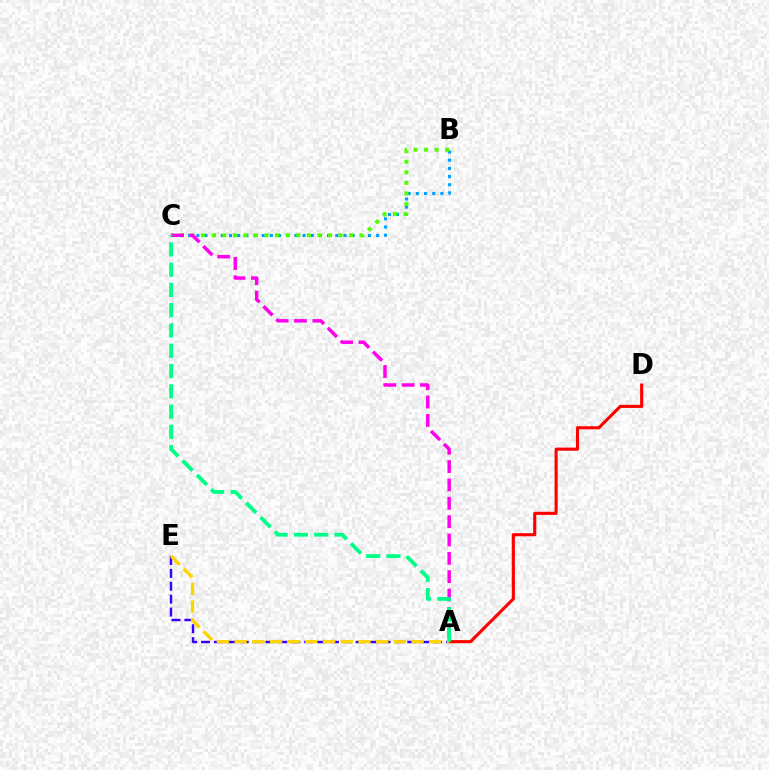{('A', 'E'): [{'color': '#3700ff', 'line_style': 'dashed', 'thickness': 1.75}, {'color': '#ffd500', 'line_style': 'dashed', 'thickness': 2.4}], ('A', 'D'): [{'color': '#ff0000', 'line_style': 'solid', 'thickness': 2.24}], ('B', 'C'): [{'color': '#009eff', 'line_style': 'dotted', 'thickness': 2.22}, {'color': '#4fff00', 'line_style': 'dotted', 'thickness': 2.87}], ('A', 'C'): [{'color': '#ff00ed', 'line_style': 'dashed', 'thickness': 2.49}, {'color': '#00ff86', 'line_style': 'dashed', 'thickness': 2.75}]}